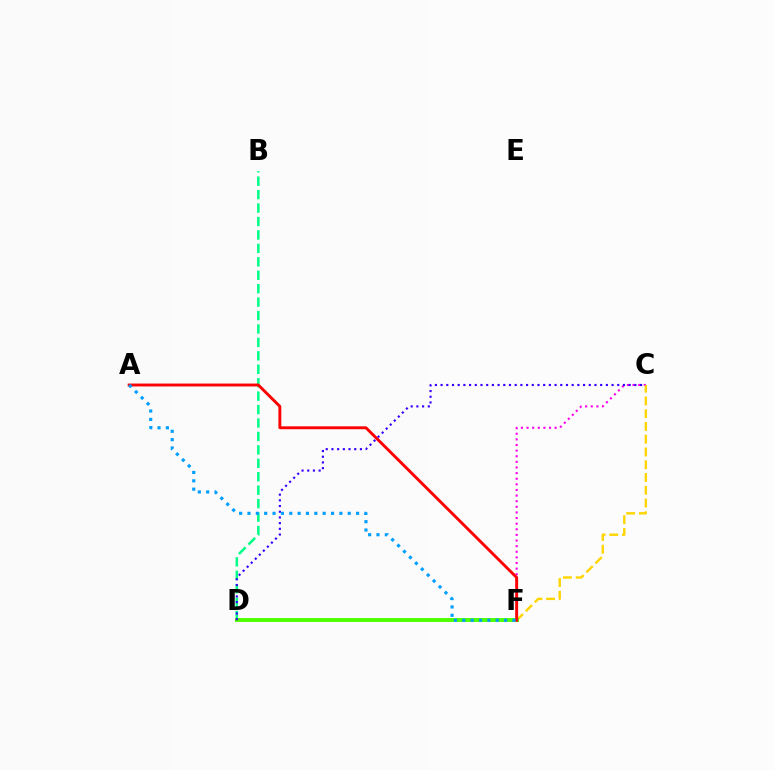{('C', 'F'): [{'color': '#ff00ed', 'line_style': 'dotted', 'thickness': 1.53}, {'color': '#ffd500', 'line_style': 'dashed', 'thickness': 1.73}], ('B', 'D'): [{'color': '#00ff86', 'line_style': 'dashed', 'thickness': 1.83}], ('D', 'F'): [{'color': '#4fff00', 'line_style': 'solid', 'thickness': 2.82}], ('A', 'F'): [{'color': '#ff0000', 'line_style': 'solid', 'thickness': 2.09}, {'color': '#009eff', 'line_style': 'dotted', 'thickness': 2.27}], ('C', 'D'): [{'color': '#3700ff', 'line_style': 'dotted', 'thickness': 1.55}]}